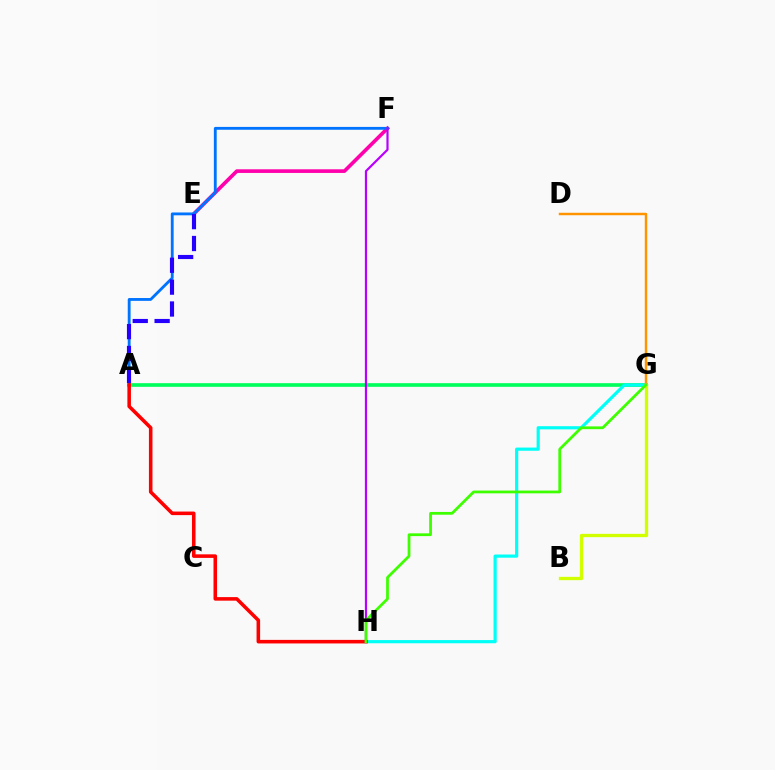{('E', 'F'): [{'color': '#ff00ac', 'line_style': 'solid', 'thickness': 2.63}], ('A', 'G'): [{'color': '#00ff5c', 'line_style': 'solid', 'thickness': 2.63}], ('G', 'H'): [{'color': '#00fff6', 'line_style': 'solid', 'thickness': 2.29}, {'color': '#3dff00', 'line_style': 'solid', 'thickness': 1.98}], ('D', 'G'): [{'color': '#ff9400', 'line_style': 'solid', 'thickness': 1.77}], ('A', 'F'): [{'color': '#0074ff', 'line_style': 'solid', 'thickness': 2.04}], ('A', 'H'): [{'color': '#ff0000', 'line_style': 'solid', 'thickness': 2.56}], ('A', 'E'): [{'color': '#2500ff', 'line_style': 'dashed', 'thickness': 2.97}], ('B', 'G'): [{'color': '#d1ff00', 'line_style': 'solid', 'thickness': 2.4}], ('F', 'H'): [{'color': '#b900ff', 'line_style': 'solid', 'thickness': 1.58}]}